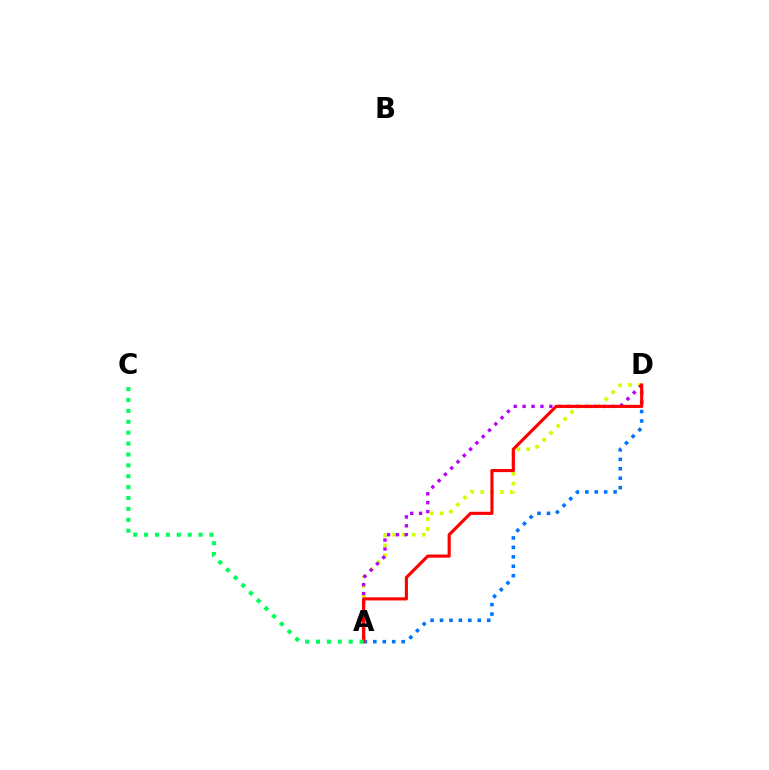{('A', 'D'): [{'color': '#d1ff00', 'line_style': 'dotted', 'thickness': 2.68}, {'color': '#b900ff', 'line_style': 'dotted', 'thickness': 2.42}, {'color': '#0074ff', 'line_style': 'dotted', 'thickness': 2.57}, {'color': '#ff0000', 'line_style': 'solid', 'thickness': 2.25}], ('A', 'C'): [{'color': '#00ff5c', 'line_style': 'dotted', 'thickness': 2.96}]}